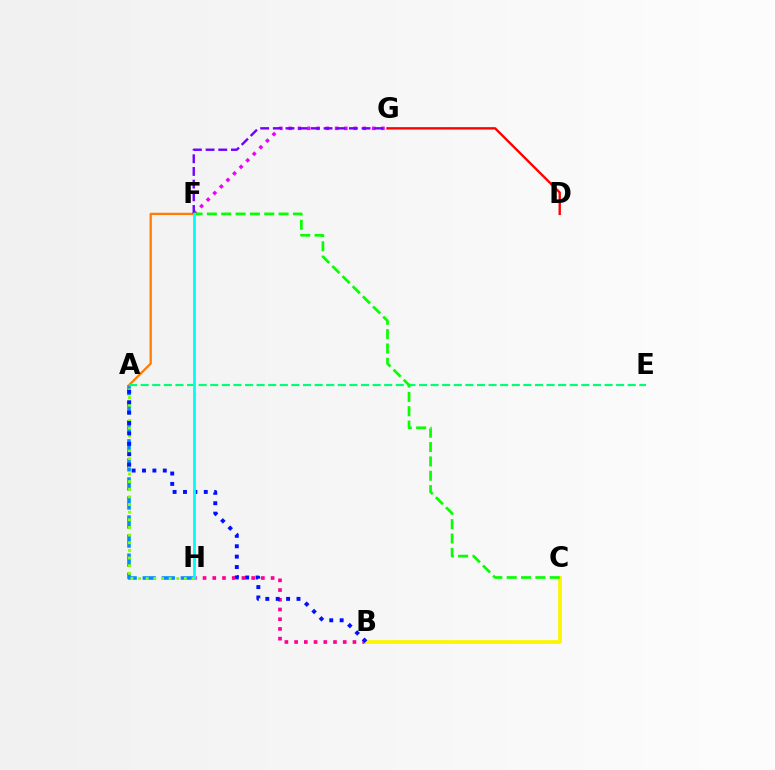{('F', 'G'): [{'color': '#ee00ff', 'line_style': 'dotted', 'thickness': 2.52}, {'color': '#7200ff', 'line_style': 'dashed', 'thickness': 1.72}], ('A', 'H'): [{'color': '#008cff', 'line_style': 'dashed', 'thickness': 2.59}, {'color': '#84ff00', 'line_style': 'dotted', 'thickness': 2.08}], ('B', 'H'): [{'color': '#ff0094', 'line_style': 'dotted', 'thickness': 2.64}], ('A', 'F'): [{'color': '#ff7c00', 'line_style': 'solid', 'thickness': 1.64}], ('B', 'C'): [{'color': '#fcf500', 'line_style': 'solid', 'thickness': 2.64}], ('A', 'E'): [{'color': '#00ff74', 'line_style': 'dashed', 'thickness': 1.58}], ('C', 'F'): [{'color': '#08ff00', 'line_style': 'dashed', 'thickness': 1.95}], ('A', 'B'): [{'color': '#0010ff', 'line_style': 'dotted', 'thickness': 2.82}], ('D', 'G'): [{'color': '#ff0000', 'line_style': 'solid', 'thickness': 1.7}], ('F', 'H'): [{'color': '#00fff6', 'line_style': 'solid', 'thickness': 2.03}]}